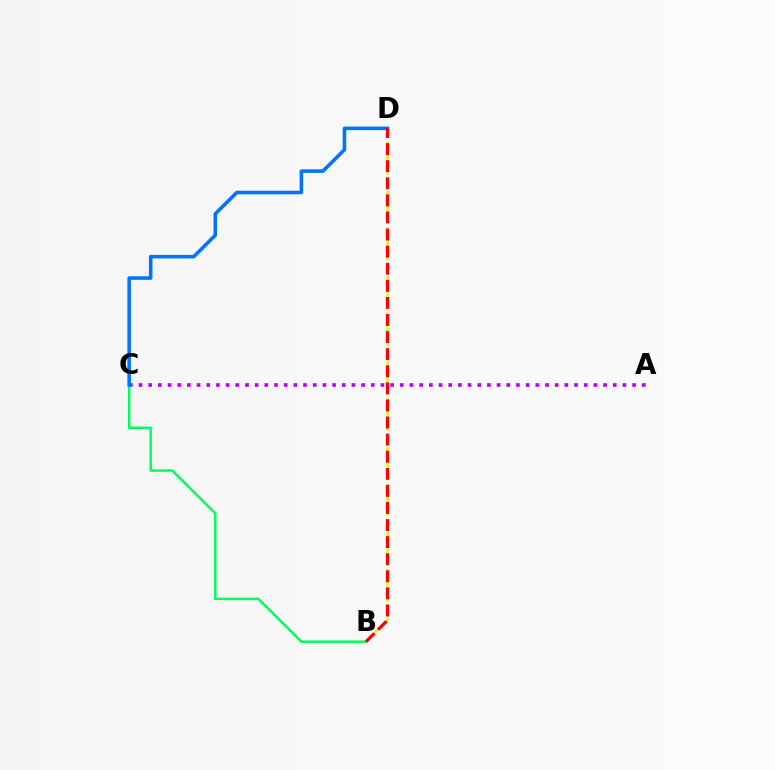{('B', 'C'): [{'color': '#00ff5c', 'line_style': 'solid', 'thickness': 1.8}], ('A', 'C'): [{'color': '#b900ff', 'line_style': 'dotted', 'thickness': 2.63}], ('C', 'D'): [{'color': '#0074ff', 'line_style': 'solid', 'thickness': 2.57}], ('B', 'D'): [{'color': '#d1ff00', 'line_style': 'dashed', 'thickness': 1.66}, {'color': '#ff0000', 'line_style': 'dashed', 'thickness': 2.32}]}